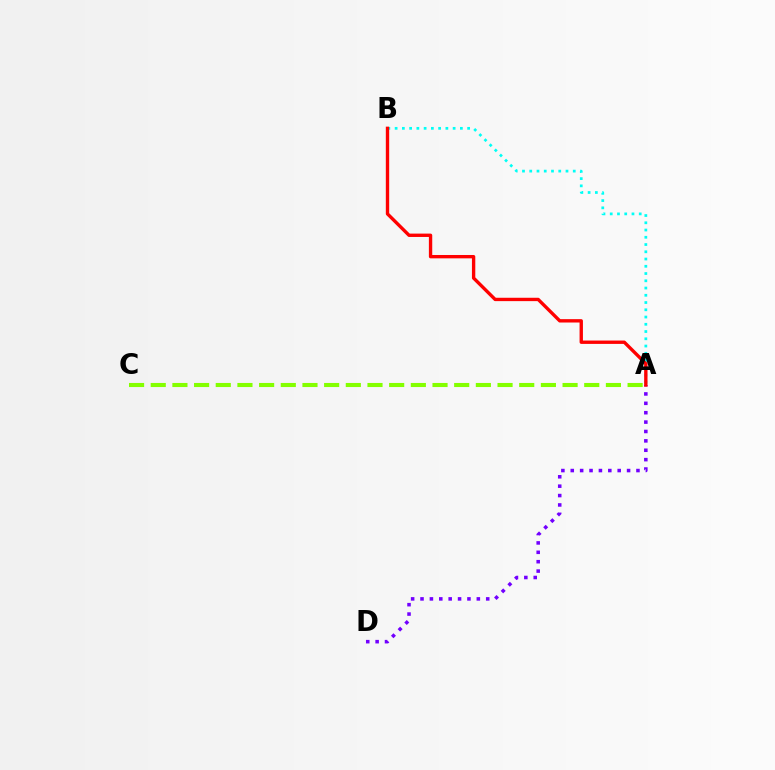{('A', 'C'): [{'color': '#84ff00', 'line_style': 'dashed', 'thickness': 2.94}], ('A', 'D'): [{'color': '#7200ff', 'line_style': 'dotted', 'thickness': 2.55}], ('A', 'B'): [{'color': '#00fff6', 'line_style': 'dotted', 'thickness': 1.97}, {'color': '#ff0000', 'line_style': 'solid', 'thickness': 2.42}]}